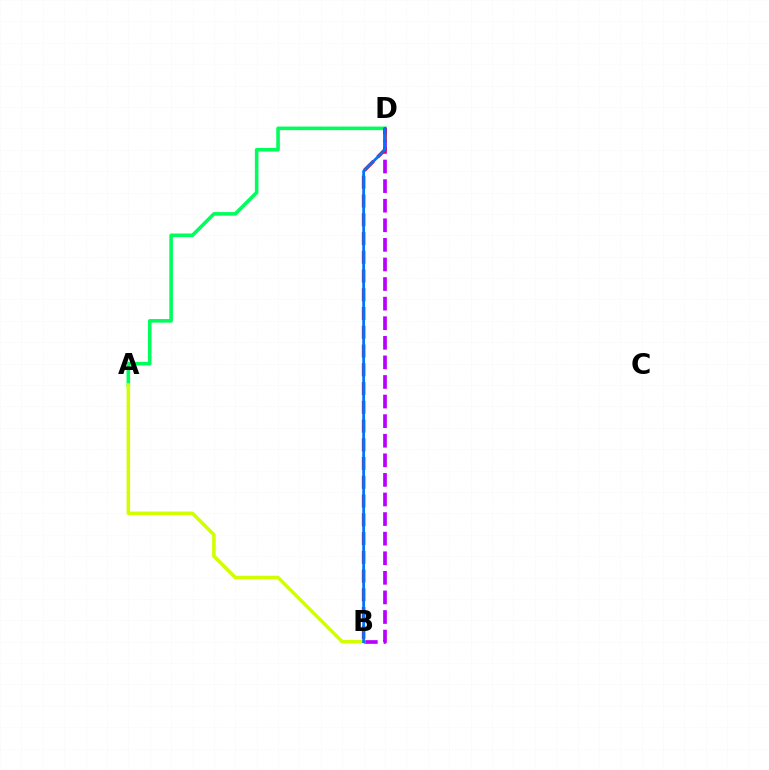{('A', 'D'): [{'color': '#00ff5c', 'line_style': 'solid', 'thickness': 2.58}], ('B', 'D'): [{'color': '#b900ff', 'line_style': 'dashed', 'thickness': 2.66}, {'color': '#ff0000', 'line_style': 'dashed', 'thickness': 2.55}, {'color': '#0074ff', 'line_style': 'solid', 'thickness': 1.98}], ('A', 'B'): [{'color': '#d1ff00', 'line_style': 'solid', 'thickness': 2.55}]}